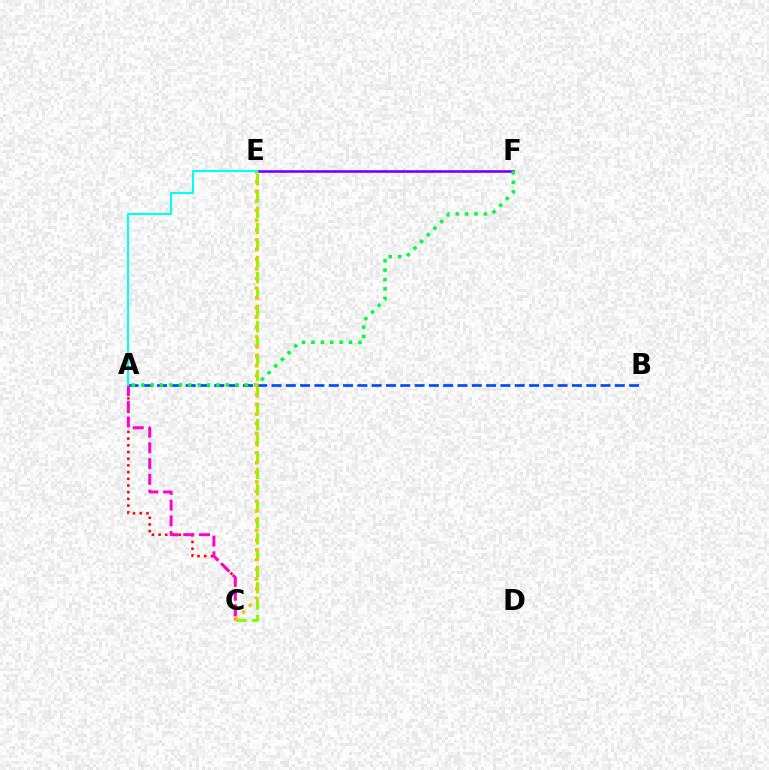{('C', 'E'): [{'color': '#84ff00', 'line_style': 'dashed', 'thickness': 2.22}, {'color': '#ffbd00', 'line_style': 'dotted', 'thickness': 2.63}], ('A', 'B'): [{'color': '#004bff', 'line_style': 'dashed', 'thickness': 1.94}], ('A', 'C'): [{'color': '#ff0000', 'line_style': 'dotted', 'thickness': 1.82}, {'color': '#ff00cf', 'line_style': 'dashed', 'thickness': 2.14}], ('E', 'F'): [{'color': '#7200ff', 'line_style': 'solid', 'thickness': 1.88}], ('A', 'F'): [{'color': '#00ff39', 'line_style': 'dotted', 'thickness': 2.55}], ('A', 'E'): [{'color': '#00fff6', 'line_style': 'solid', 'thickness': 1.52}]}